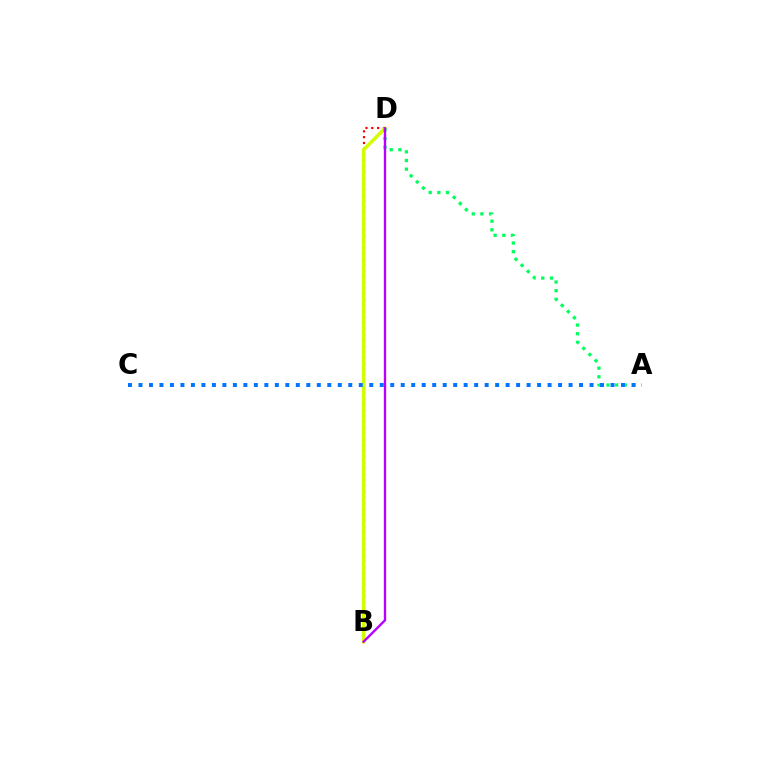{('B', 'D'): [{'color': '#ff0000', 'line_style': 'dotted', 'thickness': 1.58}, {'color': '#d1ff00', 'line_style': 'solid', 'thickness': 2.49}, {'color': '#b900ff', 'line_style': 'solid', 'thickness': 1.7}], ('A', 'D'): [{'color': '#00ff5c', 'line_style': 'dotted', 'thickness': 2.35}], ('A', 'C'): [{'color': '#0074ff', 'line_style': 'dotted', 'thickness': 2.85}]}